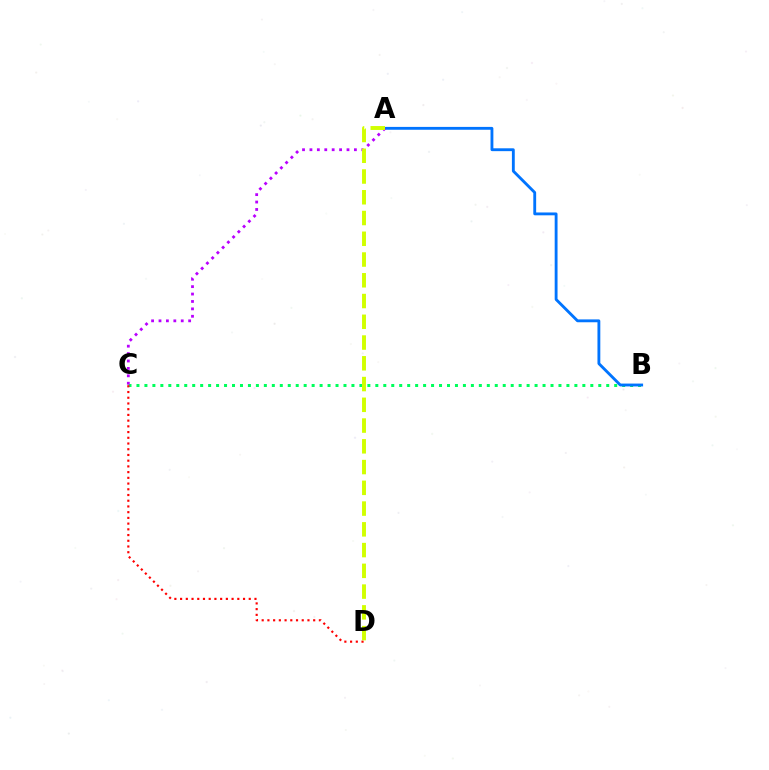{('B', 'C'): [{'color': '#00ff5c', 'line_style': 'dotted', 'thickness': 2.16}], ('A', 'B'): [{'color': '#0074ff', 'line_style': 'solid', 'thickness': 2.05}], ('C', 'D'): [{'color': '#ff0000', 'line_style': 'dotted', 'thickness': 1.55}], ('A', 'C'): [{'color': '#b900ff', 'line_style': 'dotted', 'thickness': 2.01}], ('A', 'D'): [{'color': '#d1ff00', 'line_style': 'dashed', 'thickness': 2.82}]}